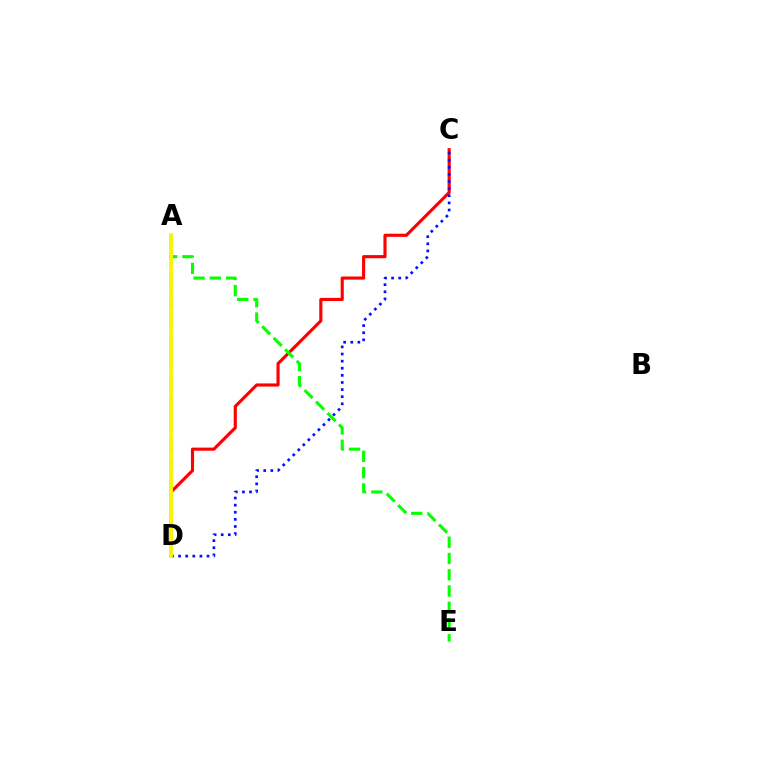{('C', 'D'): [{'color': '#ff0000', 'line_style': 'solid', 'thickness': 2.25}, {'color': '#0010ff', 'line_style': 'dotted', 'thickness': 1.93}], ('A', 'E'): [{'color': '#08ff00', 'line_style': 'dashed', 'thickness': 2.21}], ('A', 'D'): [{'color': '#00fff6', 'line_style': 'dashed', 'thickness': 2.81}, {'color': '#ee00ff', 'line_style': 'dashed', 'thickness': 1.7}, {'color': '#fcf500', 'line_style': 'solid', 'thickness': 2.75}]}